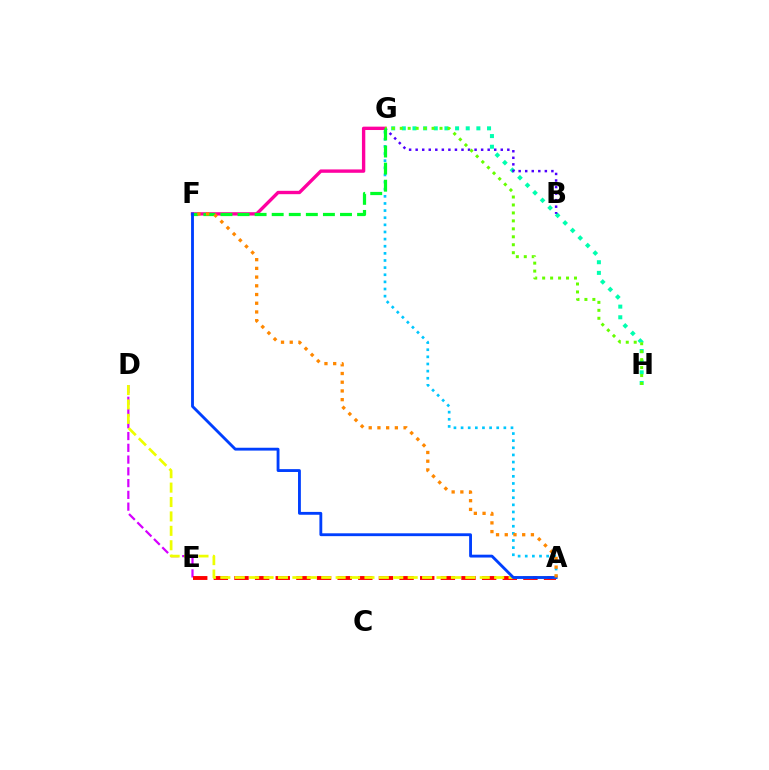{('D', 'E'): [{'color': '#d600ff', 'line_style': 'dashed', 'thickness': 1.6}], ('F', 'G'): [{'color': '#ff00a0', 'line_style': 'solid', 'thickness': 2.42}, {'color': '#00ff27', 'line_style': 'dashed', 'thickness': 2.32}], ('G', 'H'): [{'color': '#00ffaf', 'line_style': 'dotted', 'thickness': 2.89}, {'color': '#66ff00', 'line_style': 'dotted', 'thickness': 2.16}], ('A', 'G'): [{'color': '#00c7ff', 'line_style': 'dotted', 'thickness': 1.94}], ('B', 'G'): [{'color': '#4f00ff', 'line_style': 'dotted', 'thickness': 1.78}], ('A', 'E'): [{'color': '#ff0000', 'line_style': 'dashed', 'thickness': 2.8}], ('A', 'D'): [{'color': '#eeff00', 'line_style': 'dashed', 'thickness': 1.96}], ('A', 'F'): [{'color': '#003fff', 'line_style': 'solid', 'thickness': 2.05}, {'color': '#ff8800', 'line_style': 'dotted', 'thickness': 2.37}]}